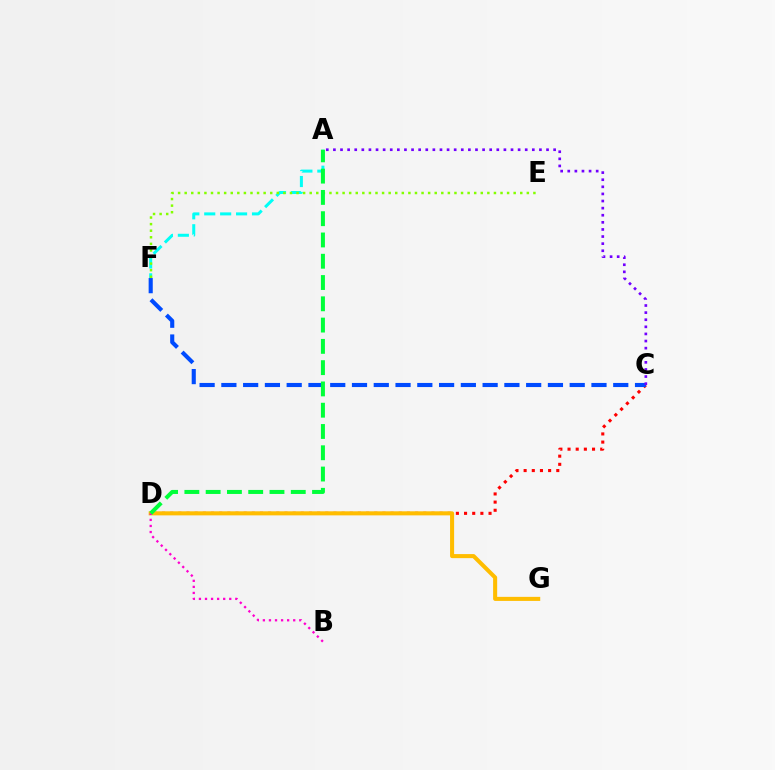{('A', 'F'): [{'color': '#00fff6', 'line_style': 'dashed', 'thickness': 2.16}], ('C', 'D'): [{'color': '#ff0000', 'line_style': 'dotted', 'thickness': 2.22}], ('D', 'G'): [{'color': '#ffbd00', 'line_style': 'solid', 'thickness': 2.92}], ('B', 'D'): [{'color': '#ff00cf', 'line_style': 'dotted', 'thickness': 1.65}], ('C', 'F'): [{'color': '#004bff', 'line_style': 'dashed', 'thickness': 2.96}], ('A', 'C'): [{'color': '#7200ff', 'line_style': 'dotted', 'thickness': 1.93}], ('E', 'F'): [{'color': '#84ff00', 'line_style': 'dotted', 'thickness': 1.79}], ('A', 'D'): [{'color': '#00ff39', 'line_style': 'dashed', 'thickness': 2.89}]}